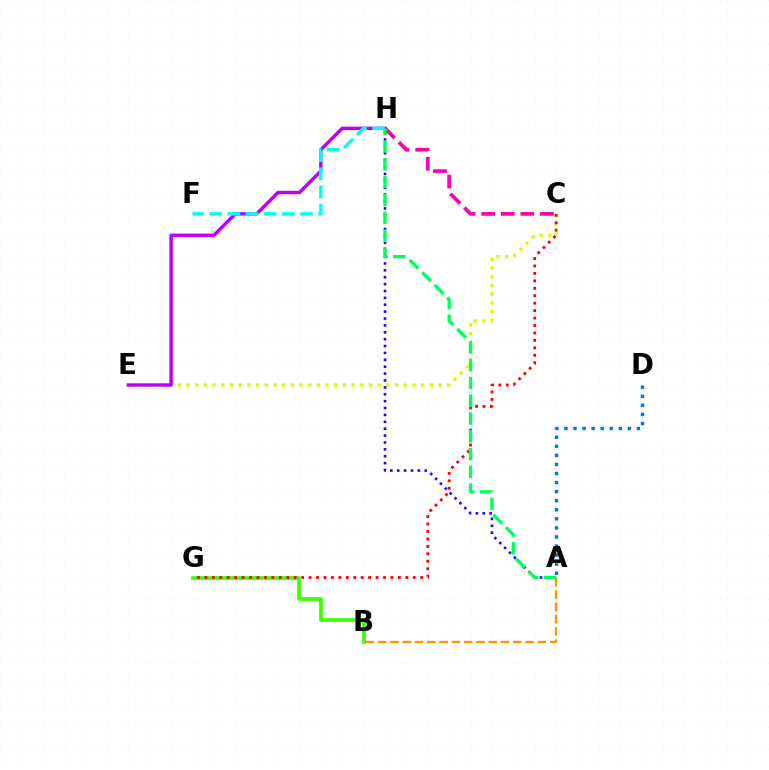{('C', 'E'): [{'color': '#d1ff00', 'line_style': 'dotted', 'thickness': 2.36}], ('E', 'H'): [{'color': '#b900ff', 'line_style': 'solid', 'thickness': 2.47}], ('F', 'H'): [{'color': '#00fff6', 'line_style': 'dashed', 'thickness': 2.47}], ('A', 'B'): [{'color': '#ff9400', 'line_style': 'dashed', 'thickness': 1.67}], ('A', 'D'): [{'color': '#0074ff', 'line_style': 'dotted', 'thickness': 2.46}], ('B', 'G'): [{'color': '#3dff00', 'line_style': 'solid', 'thickness': 2.69}], ('C', 'G'): [{'color': '#ff0000', 'line_style': 'dotted', 'thickness': 2.02}], ('C', 'H'): [{'color': '#ff00ac', 'line_style': 'dashed', 'thickness': 2.66}], ('A', 'H'): [{'color': '#2500ff', 'line_style': 'dotted', 'thickness': 1.87}, {'color': '#00ff5c', 'line_style': 'dashed', 'thickness': 2.41}]}